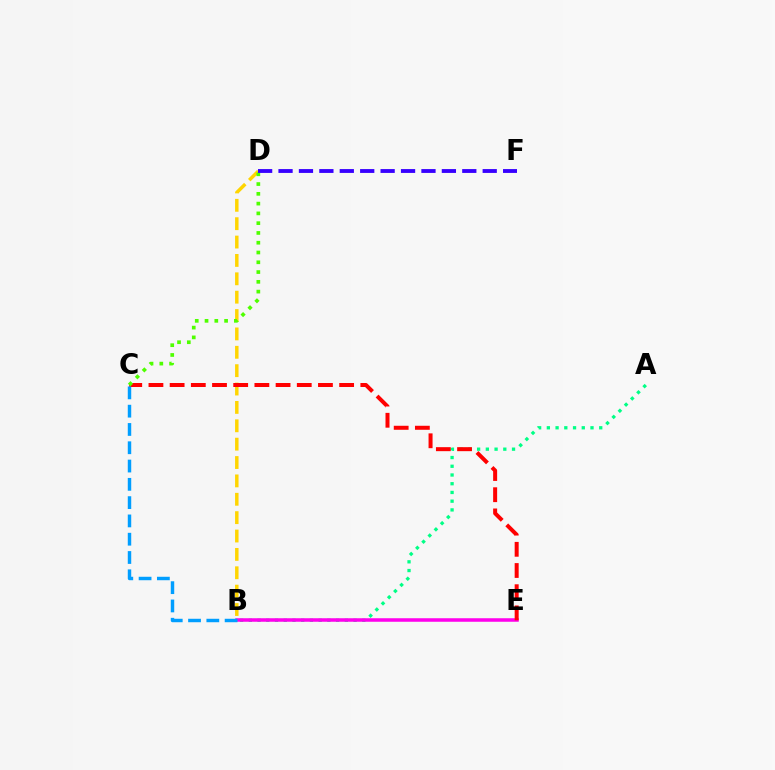{('A', 'B'): [{'color': '#00ff86', 'line_style': 'dotted', 'thickness': 2.37}], ('B', 'D'): [{'color': '#ffd500', 'line_style': 'dashed', 'thickness': 2.5}], ('B', 'E'): [{'color': '#ff00ed', 'line_style': 'solid', 'thickness': 2.54}], ('C', 'E'): [{'color': '#ff0000', 'line_style': 'dashed', 'thickness': 2.88}], ('C', 'D'): [{'color': '#4fff00', 'line_style': 'dotted', 'thickness': 2.66}], ('D', 'F'): [{'color': '#3700ff', 'line_style': 'dashed', 'thickness': 2.77}], ('B', 'C'): [{'color': '#009eff', 'line_style': 'dashed', 'thickness': 2.48}]}